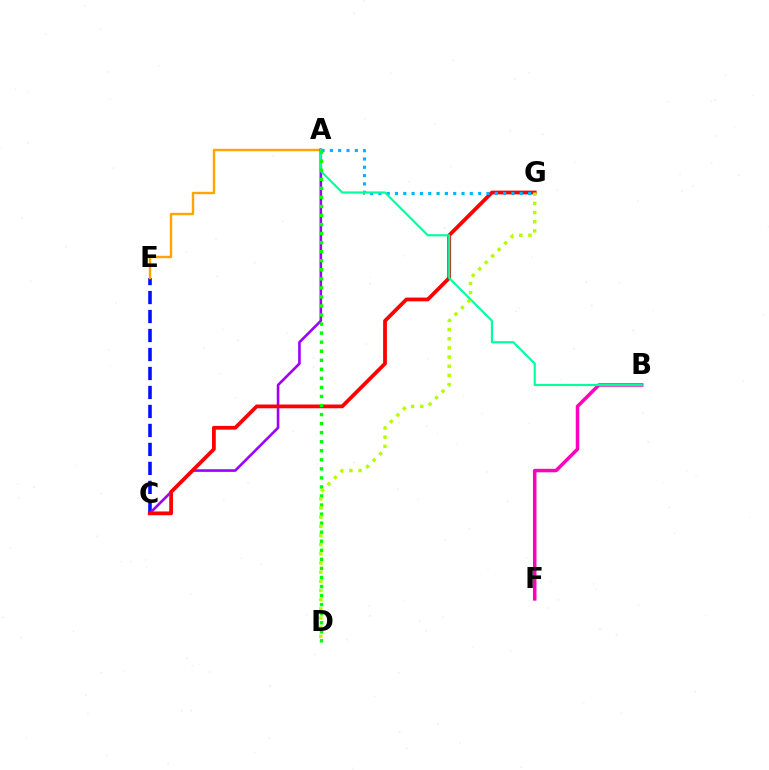{('C', 'E'): [{'color': '#0010ff', 'line_style': 'dashed', 'thickness': 2.58}], ('A', 'E'): [{'color': '#ffa500', 'line_style': 'solid', 'thickness': 1.73}], ('A', 'C'): [{'color': '#9b00ff', 'line_style': 'solid', 'thickness': 1.88}], ('B', 'F'): [{'color': '#ff00bd', 'line_style': 'solid', 'thickness': 2.52}], ('C', 'G'): [{'color': '#ff0000', 'line_style': 'solid', 'thickness': 2.71}], ('A', 'G'): [{'color': '#00b5ff', 'line_style': 'dotted', 'thickness': 2.26}], ('A', 'B'): [{'color': '#00ff9d', 'line_style': 'solid', 'thickness': 1.55}], ('A', 'D'): [{'color': '#08ff00', 'line_style': 'dotted', 'thickness': 2.46}], ('D', 'G'): [{'color': '#b3ff00', 'line_style': 'dotted', 'thickness': 2.49}]}